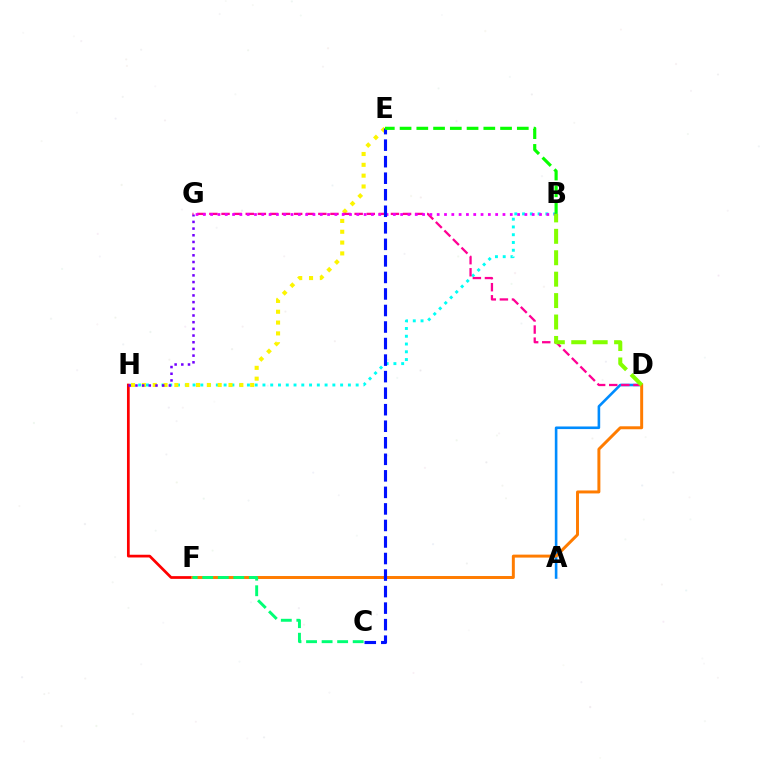{('B', 'H'): [{'color': '#00fff6', 'line_style': 'dotted', 'thickness': 2.11}], ('E', 'H'): [{'color': '#fcf500', 'line_style': 'dotted', 'thickness': 2.94}], ('A', 'D'): [{'color': '#008cff', 'line_style': 'solid', 'thickness': 1.87}], ('F', 'H'): [{'color': '#ff0000', 'line_style': 'solid', 'thickness': 1.97}], ('G', 'H'): [{'color': '#7200ff', 'line_style': 'dotted', 'thickness': 1.82}], ('D', 'G'): [{'color': '#ff0094', 'line_style': 'dashed', 'thickness': 1.64}], ('D', 'F'): [{'color': '#ff7c00', 'line_style': 'solid', 'thickness': 2.13}], ('C', 'F'): [{'color': '#00ff74', 'line_style': 'dashed', 'thickness': 2.11}], ('B', 'G'): [{'color': '#ee00ff', 'line_style': 'dotted', 'thickness': 1.99}], ('C', 'E'): [{'color': '#0010ff', 'line_style': 'dashed', 'thickness': 2.25}], ('B', 'E'): [{'color': '#08ff00', 'line_style': 'dashed', 'thickness': 2.28}], ('B', 'D'): [{'color': '#84ff00', 'line_style': 'dashed', 'thickness': 2.91}]}